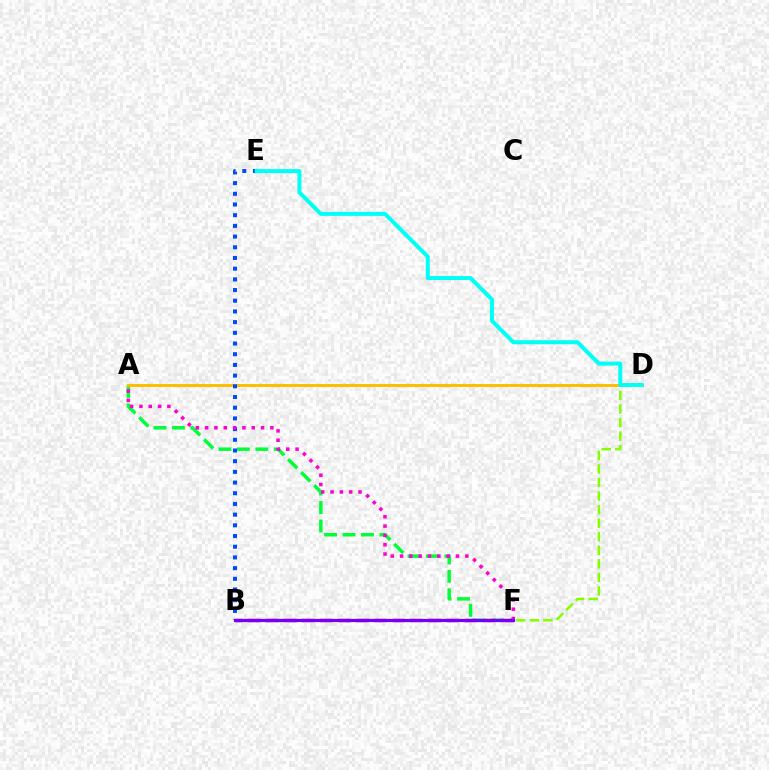{('A', 'F'): [{'color': '#00ff39', 'line_style': 'dashed', 'thickness': 2.51}, {'color': '#ff00cf', 'line_style': 'dotted', 'thickness': 2.53}], ('A', 'D'): [{'color': '#ffbd00', 'line_style': 'solid', 'thickness': 2.13}], ('D', 'F'): [{'color': '#84ff00', 'line_style': 'dashed', 'thickness': 1.84}], ('B', 'E'): [{'color': '#004bff', 'line_style': 'dotted', 'thickness': 2.91}], ('D', 'E'): [{'color': '#00fff6', 'line_style': 'solid', 'thickness': 2.87}], ('B', 'F'): [{'color': '#ff0000', 'line_style': 'dashed', 'thickness': 2.46}, {'color': '#7200ff', 'line_style': 'solid', 'thickness': 2.31}]}